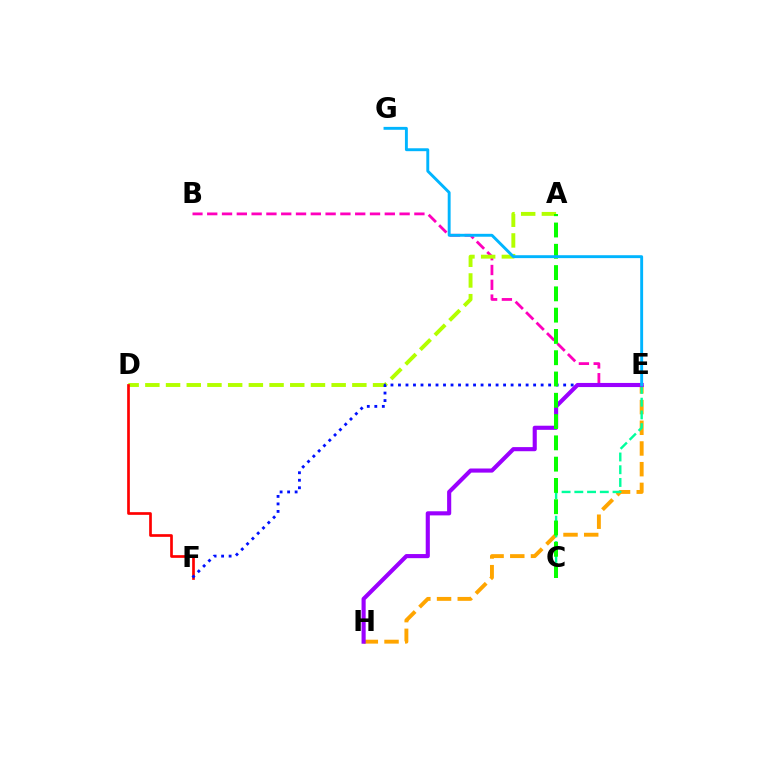{('B', 'E'): [{'color': '#ff00bd', 'line_style': 'dashed', 'thickness': 2.01}], ('E', 'H'): [{'color': '#ffa500', 'line_style': 'dashed', 'thickness': 2.81}, {'color': '#9b00ff', 'line_style': 'solid', 'thickness': 2.96}], ('A', 'D'): [{'color': '#b3ff00', 'line_style': 'dashed', 'thickness': 2.81}], ('C', 'E'): [{'color': '#00ff9d', 'line_style': 'dashed', 'thickness': 1.73}], ('D', 'F'): [{'color': '#ff0000', 'line_style': 'solid', 'thickness': 1.94}], ('E', 'F'): [{'color': '#0010ff', 'line_style': 'dotted', 'thickness': 2.04}], ('A', 'C'): [{'color': '#08ff00', 'line_style': 'dashed', 'thickness': 2.89}], ('E', 'G'): [{'color': '#00b5ff', 'line_style': 'solid', 'thickness': 2.09}]}